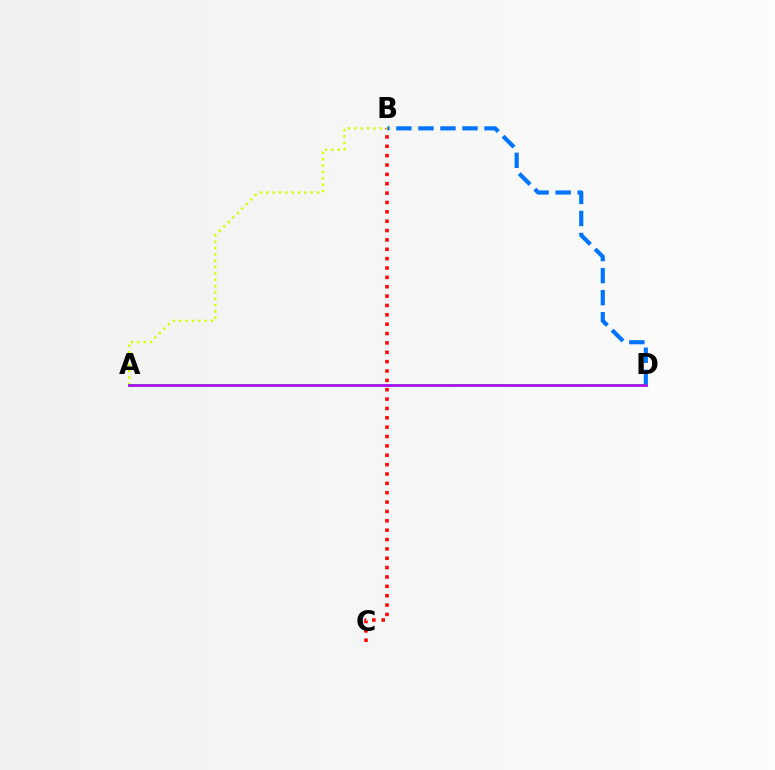{('B', 'C'): [{'color': '#ff0000', 'line_style': 'dotted', 'thickness': 2.54}], ('A', 'B'): [{'color': '#d1ff00', 'line_style': 'dotted', 'thickness': 1.72}], ('B', 'D'): [{'color': '#0074ff', 'line_style': 'dashed', 'thickness': 2.99}], ('A', 'D'): [{'color': '#00ff5c', 'line_style': 'solid', 'thickness': 2.07}, {'color': '#b900ff', 'line_style': 'solid', 'thickness': 1.9}]}